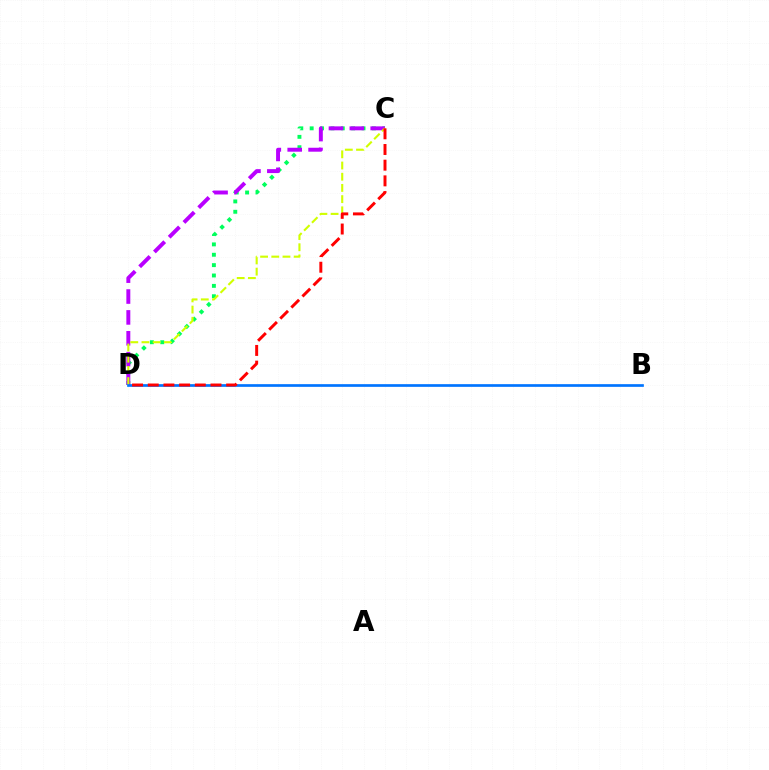{('C', 'D'): [{'color': '#00ff5c', 'line_style': 'dotted', 'thickness': 2.82}, {'color': '#b900ff', 'line_style': 'dashed', 'thickness': 2.84}, {'color': '#d1ff00', 'line_style': 'dashed', 'thickness': 1.52}, {'color': '#ff0000', 'line_style': 'dashed', 'thickness': 2.13}], ('B', 'D'): [{'color': '#0074ff', 'line_style': 'solid', 'thickness': 1.93}]}